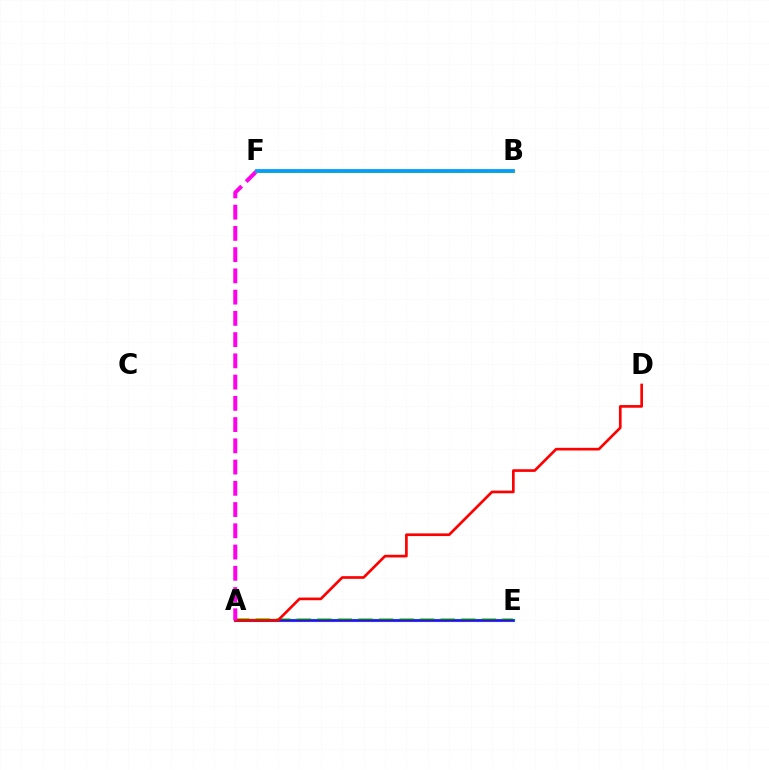{('A', 'E'): [{'color': '#00ff86', 'line_style': 'solid', 'thickness': 2.31}, {'color': '#4fff00', 'line_style': 'dashed', 'thickness': 2.79}, {'color': '#3700ff', 'line_style': 'solid', 'thickness': 1.81}], ('A', 'D'): [{'color': '#ff0000', 'line_style': 'solid', 'thickness': 1.92}], ('A', 'F'): [{'color': '#ff00ed', 'line_style': 'dashed', 'thickness': 2.89}], ('B', 'F'): [{'color': '#ffd500', 'line_style': 'solid', 'thickness': 2.52}, {'color': '#009eff', 'line_style': 'solid', 'thickness': 2.71}]}